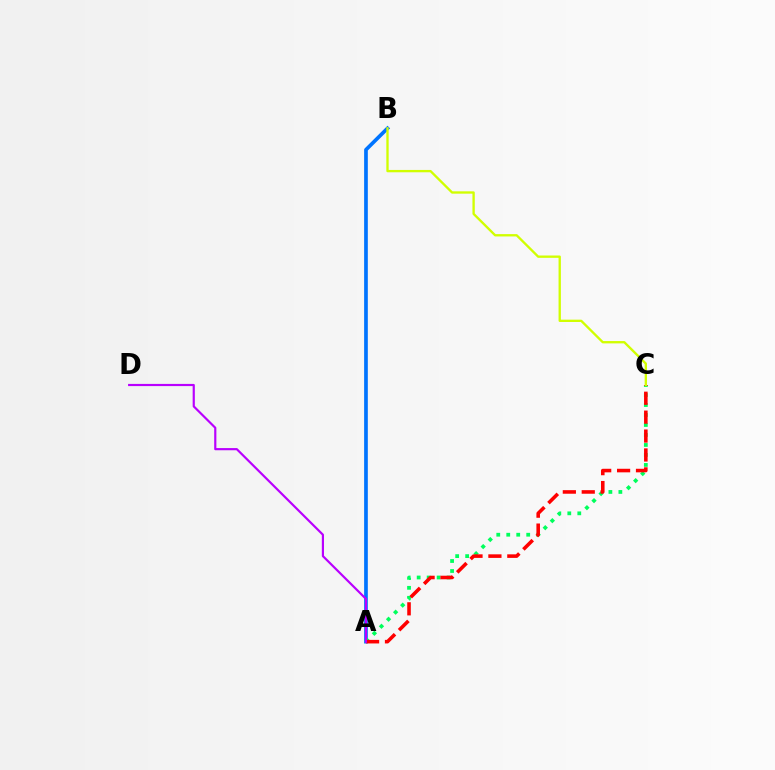{('A', 'B'): [{'color': '#0074ff', 'line_style': 'solid', 'thickness': 2.65}], ('A', 'C'): [{'color': '#00ff5c', 'line_style': 'dotted', 'thickness': 2.71}, {'color': '#ff0000', 'line_style': 'dashed', 'thickness': 2.57}], ('A', 'D'): [{'color': '#b900ff', 'line_style': 'solid', 'thickness': 1.57}], ('B', 'C'): [{'color': '#d1ff00', 'line_style': 'solid', 'thickness': 1.68}]}